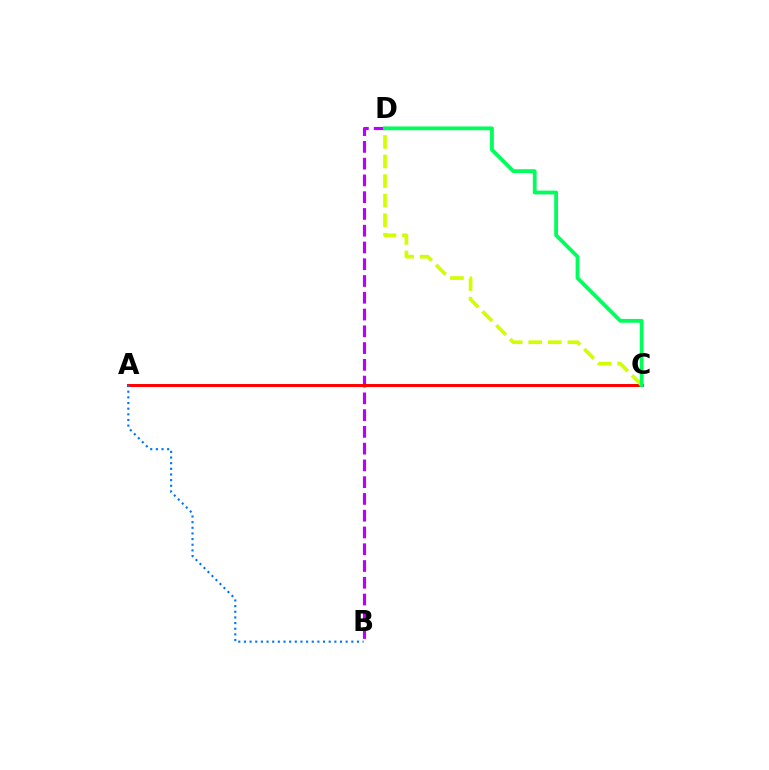{('B', 'D'): [{'color': '#b900ff', 'line_style': 'dashed', 'thickness': 2.28}], ('A', 'C'): [{'color': '#ff0000', 'line_style': 'solid', 'thickness': 2.13}], ('A', 'B'): [{'color': '#0074ff', 'line_style': 'dotted', 'thickness': 1.54}], ('C', 'D'): [{'color': '#d1ff00', 'line_style': 'dashed', 'thickness': 2.66}, {'color': '#00ff5c', 'line_style': 'solid', 'thickness': 2.74}]}